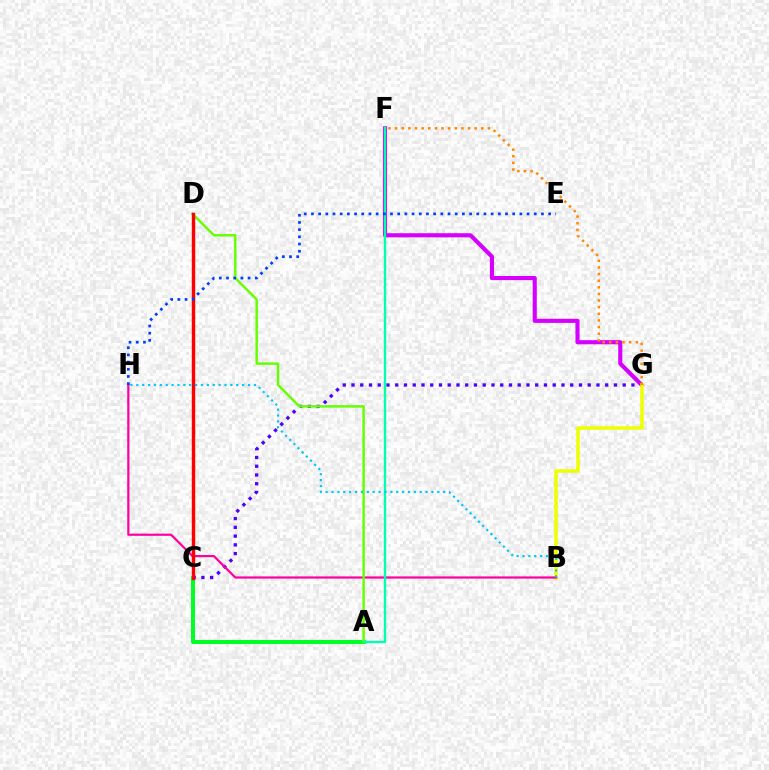{('A', 'C'): [{'color': '#00ff27', 'line_style': 'solid', 'thickness': 2.9}], ('C', 'G'): [{'color': '#4f00ff', 'line_style': 'dotted', 'thickness': 2.38}], ('F', 'G'): [{'color': '#d600ff', 'line_style': 'solid', 'thickness': 2.97}, {'color': '#ff8800', 'line_style': 'dotted', 'thickness': 1.8}], ('B', 'G'): [{'color': '#eeff00', 'line_style': 'solid', 'thickness': 2.52}], ('B', 'H'): [{'color': '#ff00a0', 'line_style': 'solid', 'thickness': 1.6}, {'color': '#00c7ff', 'line_style': 'dotted', 'thickness': 1.6}], ('A', 'D'): [{'color': '#66ff00', 'line_style': 'solid', 'thickness': 1.76}], ('A', 'F'): [{'color': '#00ffaf', 'line_style': 'solid', 'thickness': 1.7}], ('C', 'D'): [{'color': '#ff0000', 'line_style': 'solid', 'thickness': 2.46}], ('E', 'H'): [{'color': '#003fff', 'line_style': 'dotted', 'thickness': 1.95}]}